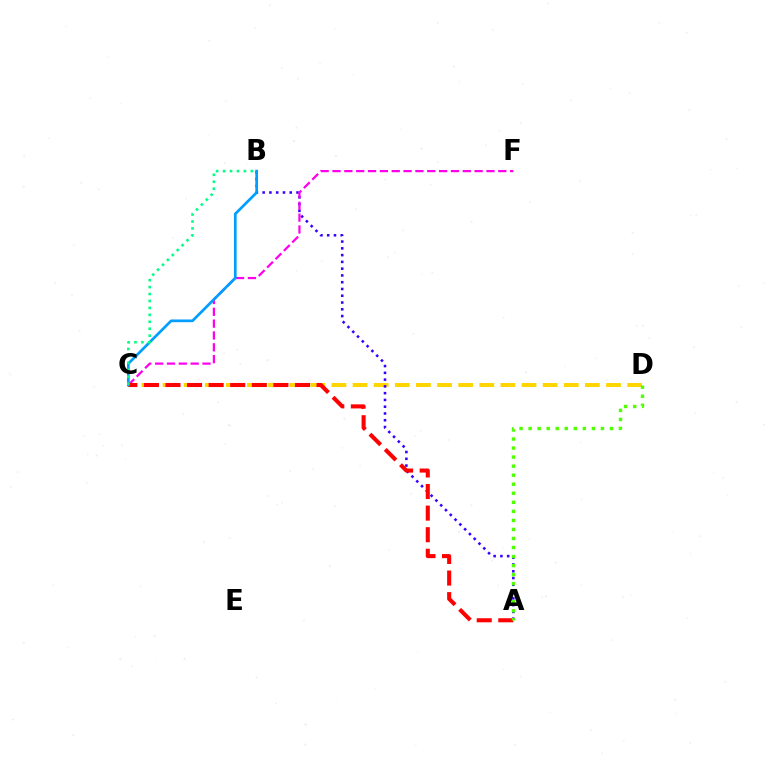{('C', 'D'): [{'color': '#ffd500', 'line_style': 'dashed', 'thickness': 2.87}], ('A', 'B'): [{'color': '#3700ff', 'line_style': 'dotted', 'thickness': 1.84}], ('C', 'F'): [{'color': '#ff00ed', 'line_style': 'dashed', 'thickness': 1.61}], ('A', 'C'): [{'color': '#ff0000', 'line_style': 'dashed', 'thickness': 2.93}], ('B', 'C'): [{'color': '#009eff', 'line_style': 'solid', 'thickness': 1.95}, {'color': '#00ff86', 'line_style': 'dotted', 'thickness': 1.89}], ('A', 'D'): [{'color': '#4fff00', 'line_style': 'dotted', 'thickness': 2.46}]}